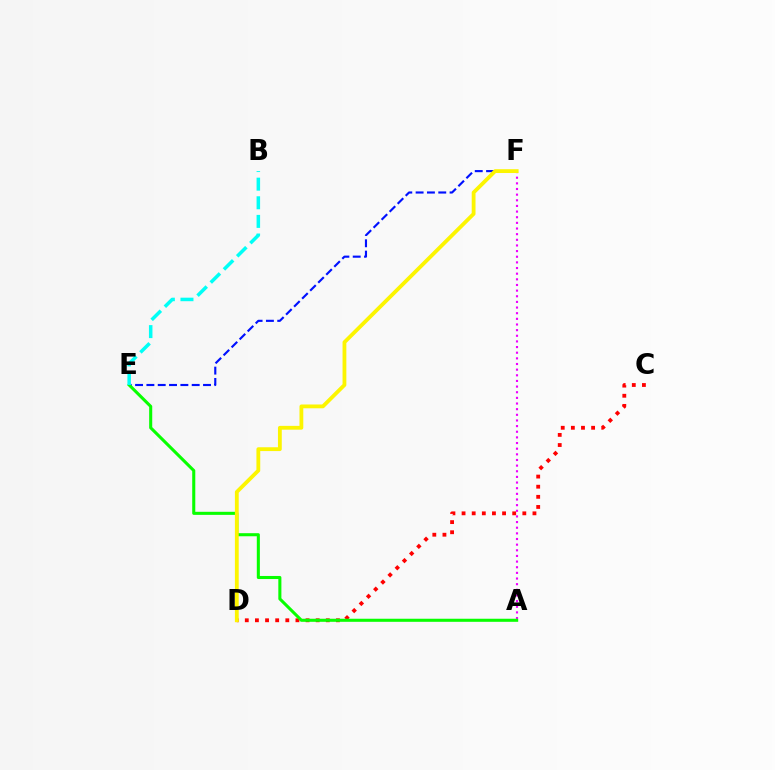{('A', 'F'): [{'color': '#ee00ff', 'line_style': 'dotted', 'thickness': 1.53}], ('E', 'F'): [{'color': '#0010ff', 'line_style': 'dashed', 'thickness': 1.54}], ('C', 'D'): [{'color': '#ff0000', 'line_style': 'dotted', 'thickness': 2.75}], ('A', 'E'): [{'color': '#08ff00', 'line_style': 'solid', 'thickness': 2.21}], ('D', 'F'): [{'color': '#fcf500', 'line_style': 'solid', 'thickness': 2.74}], ('B', 'E'): [{'color': '#00fff6', 'line_style': 'dashed', 'thickness': 2.53}]}